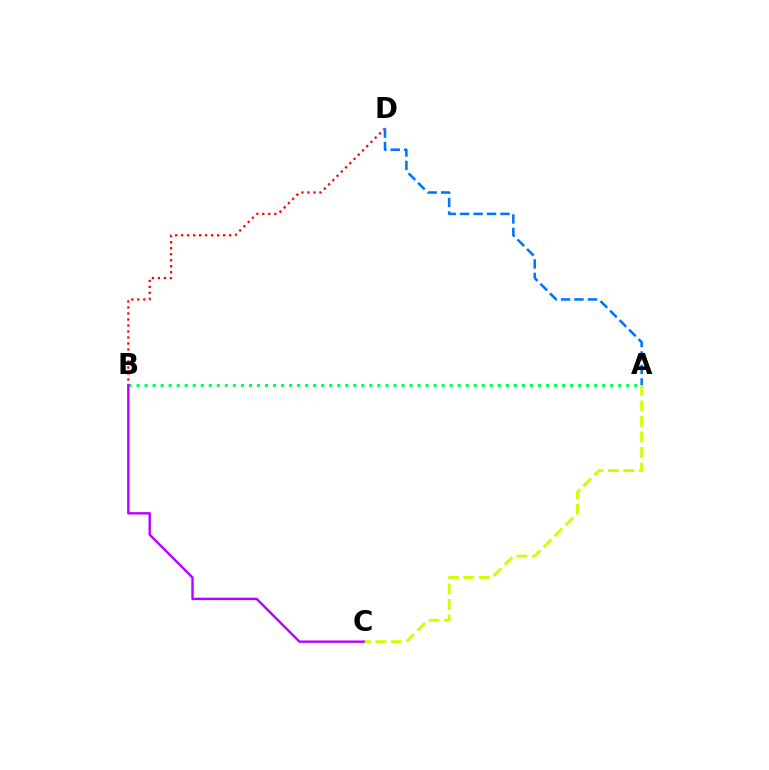{('B', 'D'): [{'color': '#ff0000', 'line_style': 'dotted', 'thickness': 1.63}], ('A', 'C'): [{'color': '#d1ff00', 'line_style': 'dashed', 'thickness': 2.11}], ('A', 'B'): [{'color': '#00ff5c', 'line_style': 'dotted', 'thickness': 2.18}], ('B', 'C'): [{'color': '#b900ff', 'line_style': 'solid', 'thickness': 1.73}], ('A', 'D'): [{'color': '#0074ff', 'line_style': 'dashed', 'thickness': 1.83}]}